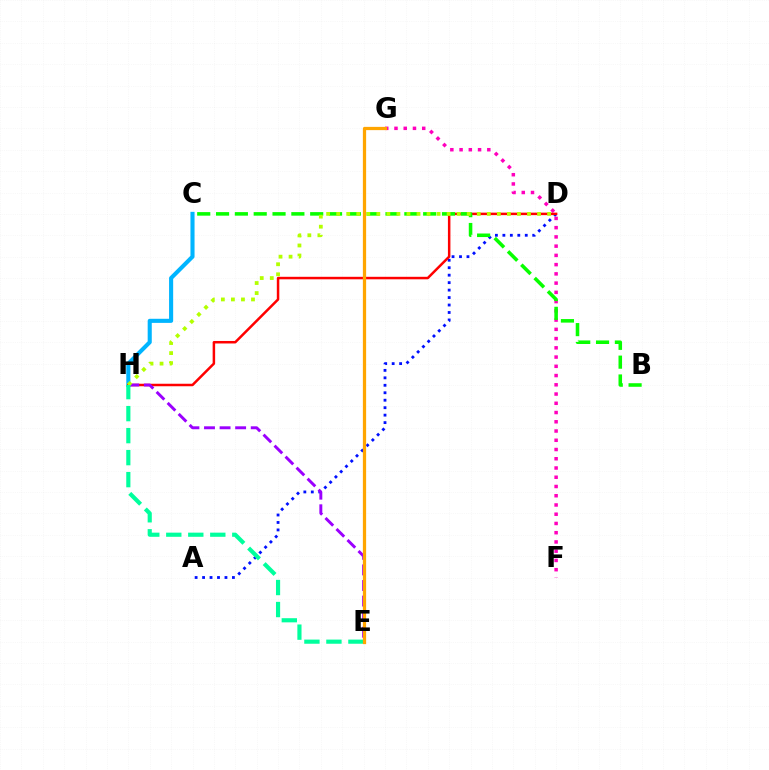{('C', 'H'): [{'color': '#00b5ff', 'line_style': 'solid', 'thickness': 2.95}], ('A', 'D'): [{'color': '#0010ff', 'line_style': 'dotted', 'thickness': 2.03}], ('F', 'G'): [{'color': '#ff00bd', 'line_style': 'dotted', 'thickness': 2.51}], ('D', 'H'): [{'color': '#ff0000', 'line_style': 'solid', 'thickness': 1.8}, {'color': '#b3ff00', 'line_style': 'dotted', 'thickness': 2.73}], ('E', 'H'): [{'color': '#9b00ff', 'line_style': 'dashed', 'thickness': 2.12}, {'color': '#00ff9d', 'line_style': 'dashed', 'thickness': 2.99}], ('B', 'C'): [{'color': '#08ff00', 'line_style': 'dashed', 'thickness': 2.56}], ('E', 'G'): [{'color': '#ffa500', 'line_style': 'solid', 'thickness': 2.34}]}